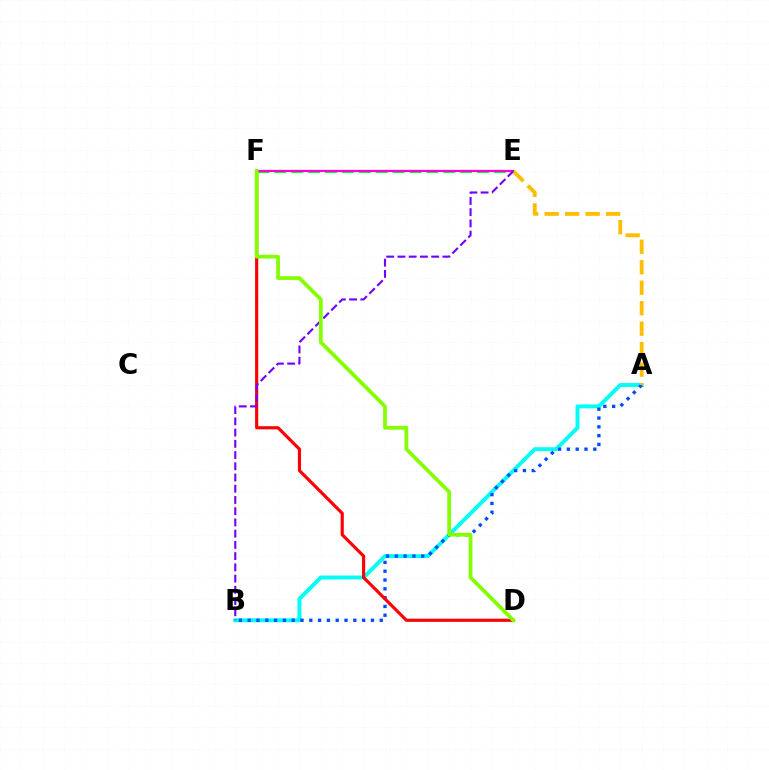{('E', 'F'): [{'color': '#00ff39', 'line_style': 'dashed', 'thickness': 2.3}, {'color': '#ff00cf', 'line_style': 'solid', 'thickness': 1.6}], ('A', 'B'): [{'color': '#00fff6', 'line_style': 'solid', 'thickness': 2.83}, {'color': '#004bff', 'line_style': 'dotted', 'thickness': 2.39}], ('D', 'F'): [{'color': '#ff0000', 'line_style': 'solid', 'thickness': 2.27}, {'color': '#84ff00', 'line_style': 'solid', 'thickness': 2.7}], ('A', 'E'): [{'color': '#ffbd00', 'line_style': 'dashed', 'thickness': 2.78}], ('B', 'E'): [{'color': '#7200ff', 'line_style': 'dashed', 'thickness': 1.53}]}